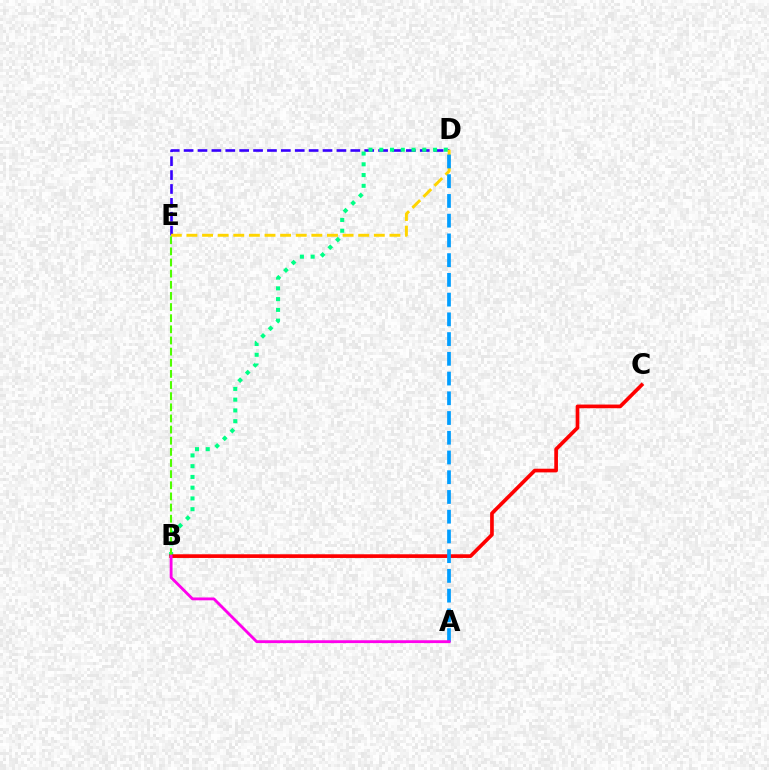{('D', 'E'): [{'color': '#3700ff', 'line_style': 'dashed', 'thickness': 1.89}, {'color': '#ffd500', 'line_style': 'dashed', 'thickness': 2.12}], ('B', 'D'): [{'color': '#00ff86', 'line_style': 'dotted', 'thickness': 2.92}], ('B', 'C'): [{'color': '#ff0000', 'line_style': 'solid', 'thickness': 2.65}], ('B', 'E'): [{'color': '#4fff00', 'line_style': 'dashed', 'thickness': 1.51}], ('A', 'D'): [{'color': '#009eff', 'line_style': 'dashed', 'thickness': 2.68}], ('A', 'B'): [{'color': '#ff00ed', 'line_style': 'solid', 'thickness': 2.04}]}